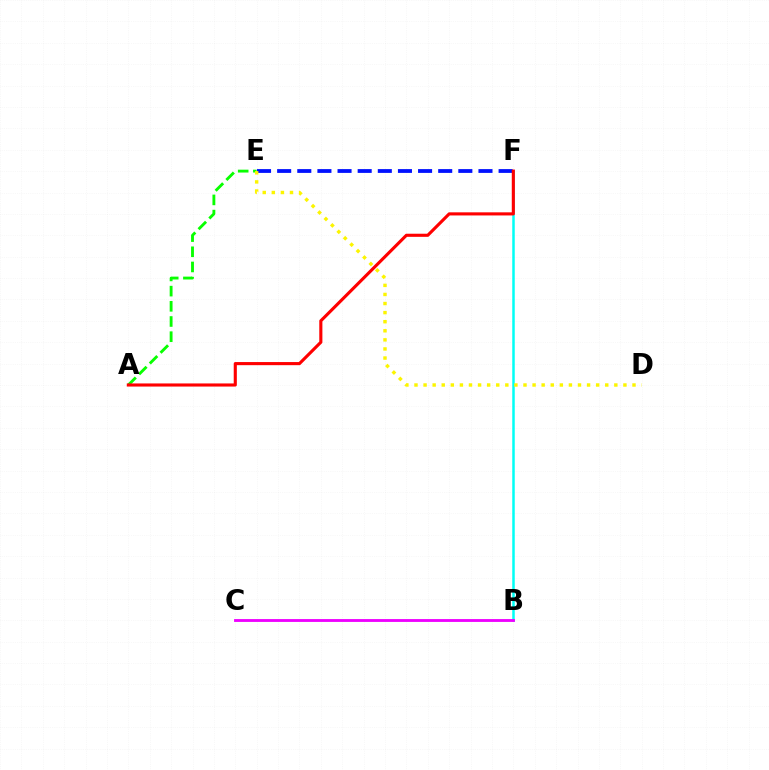{('B', 'F'): [{'color': '#00fff6', 'line_style': 'solid', 'thickness': 1.8}], ('E', 'F'): [{'color': '#0010ff', 'line_style': 'dashed', 'thickness': 2.73}], ('A', 'E'): [{'color': '#08ff00', 'line_style': 'dashed', 'thickness': 2.06}], ('D', 'E'): [{'color': '#fcf500', 'line_style': 'dotted', 'thickness': 2.47}], ('A', 'F'): [{'color': '#ff0000', 'line_style': 'solid', 'thickness': 2.24}], ('B', 'C'): [{'color': '#ee00ff', 'line_style': 'solid', 'thickness': 2.05}]}